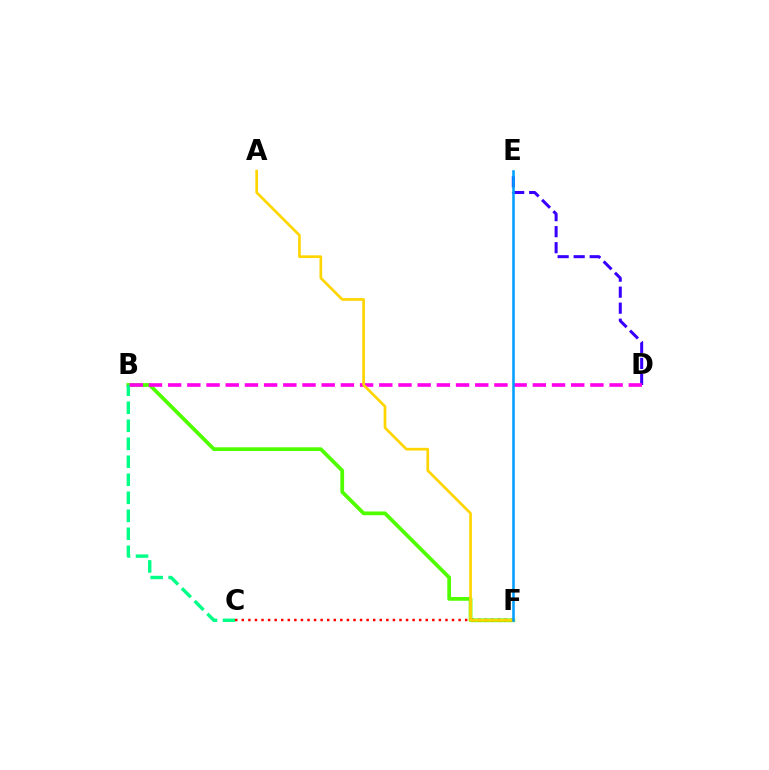{('B', 'F'): [{'color': '#4fff00', 'line_style': 'solid', 'thickness': 2.69}], ('B', 'C'): [{'color': '#00ff86', 'line_style': 'dashed', 'thickness': 2.45}], ('D', 'E'): [{'color': '#3700ff', 'line_style': 'dashed', 'thickness': 2.18}], ('C', 'F'): [{'color': '#ff0000', 'line_style': 'dotted', 'thickness': 1.78}], ('B', 'D'): [{'color': '#ff00ed', 'line_style': 'dashed', 'thickness': 2.61}], ('A', 'F'): [{'color': '#ffd500', 'line_style': 'solid', 'thickness': 1.93}], ('E', 'F'): [{'color': '#009eff', 'line_style': 'solid', 'thickness': 1.82}]}